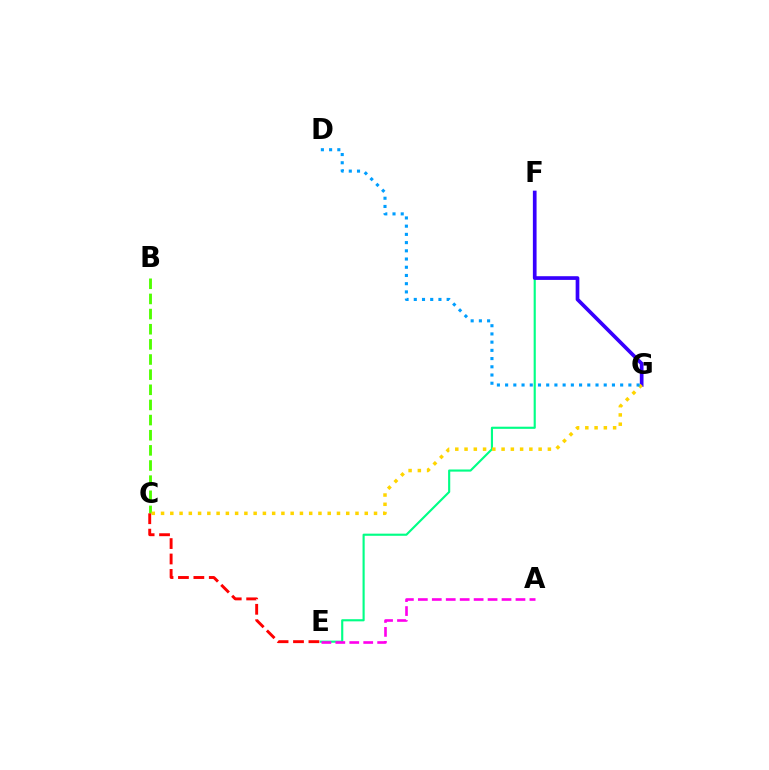{('E', 'F'): [{'color': '#00ff86', 'line_style': 'solid', 'thickness': 1.54}], ('B', 'C'): [{'color': '#4fff00', 'line_style': 'dashed', 'thickness': 2.06}], ('F', 'G'): [{'color': '#3700ff', 'line_style': 'solid', 'thickness': 2.66}], ('C', 'G'): [{'color': '#ffd500', 'line_style': 'dotted', 'thickness': 2.52}], ('D', 'G'): [{'color': '#009eff', 'line_style': 'dotted', 'thickness': 2.23}], ('C', 'E'): [{'color': '#ff0000', 'line_style': 'dashed', 'thickness': 2.09}], ('A', 'E'): [{'color': '#ff00ed', 'line_style': 'dashed', 'thickness': 1.89}]}